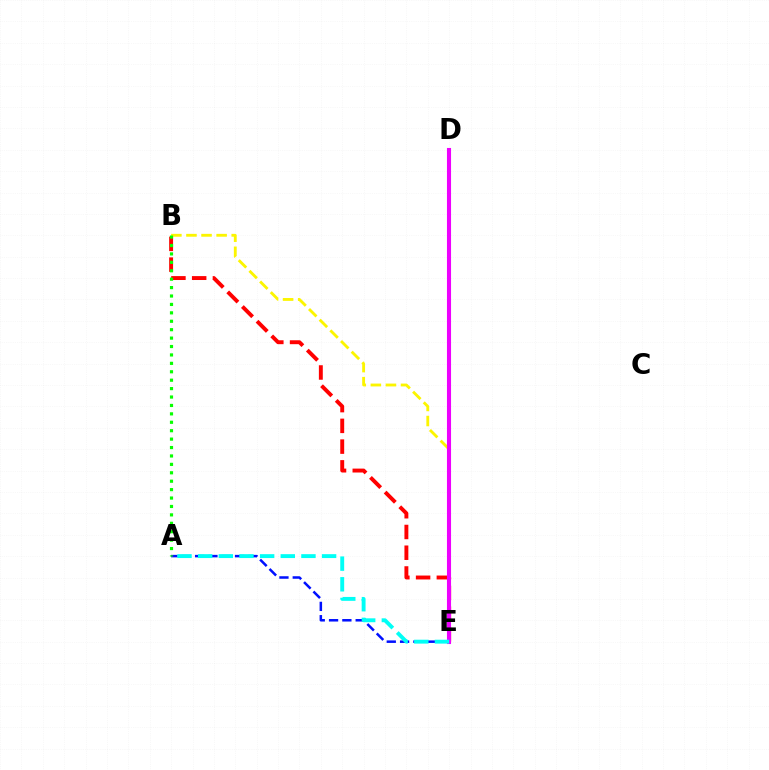{('B', 'E'): [{'color': '#fcf500', 'line_style': 'dashed', 'thickness': 2.05}, {'color': '#ff0000', 'line_style': 'dashed', 'thickness': 2.82}], ('A', 'E'): [{'color': '#0010ff', 'line_style': 'dashed', 'thickness': 1.81}, {'color': '#00fff6', 'line_style': 'dashed', 'thickness': 2.81}], ('A', 'B'): [{'color': '#08ff00', 'line_style': 'dotted', 'thickness': 2.29}], ('D', 'E'): [{'color': '#ee00ff', 'line_style': 'solid', 'thickness': 2.94}]}